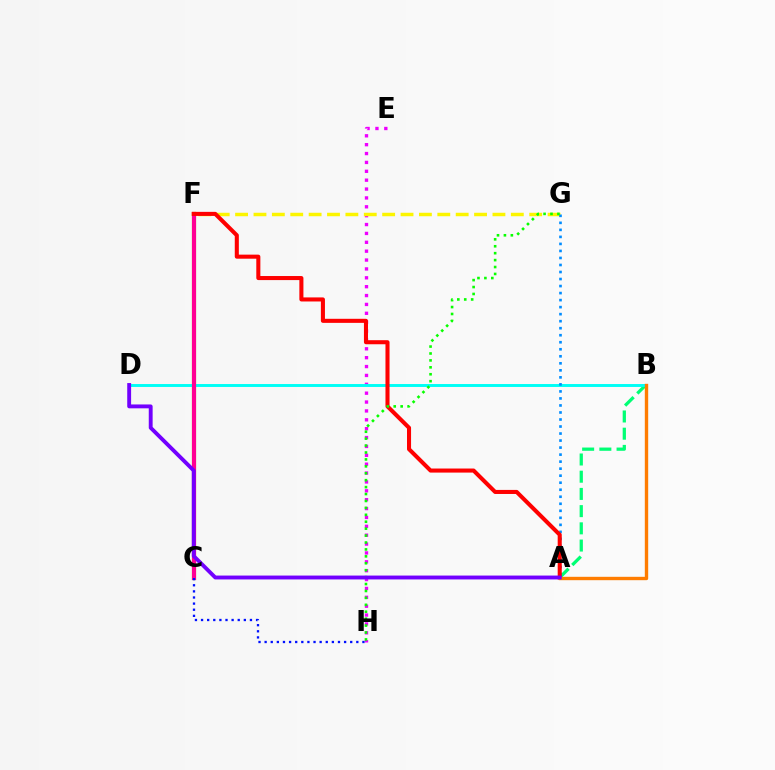{('C', 'F'): [{'color': '#84ff00', 'line_style': 'solid', 'thickness': 3.0}, {'color': '#ff0094', 'line_style': 'solid', 'thickness': 2.98}], ('E', 'H'): [{'color': '#ee00ff', 'line_style': 'dotted', 'thickness': 2.41}], ('F', 'G'): [{'color': '#fcf500', 'line_style': 'dashed', 'thickness': 2.5}], ('A', 'B'): [{'color': '#00ff74', 'line_style': 'dashed', 'thickness': 2.34}, {'color': '#ff7c00', 'line_style': 'solid', 'thickness': 2.43}], ('B', 'D'): [{'color': '#00fff6', 'line_style': 'solid', 'thickness': 2.11}], ('C', 'H'): [{'color': '#0010ff', 'line_style': 'dotted', 'thickness': 1.66}], ('A', 'G'): [{'color': '#008cff', 'line_style': 'dotted', 'thickness': 1.91}], ('A', 'F'): [{'color': '#ff0000', 'line_style': 'solid', 'thickness': 2.93}], ('G', 'H'): [{'color': '#08ff00', 'line_style': 'dotted', 'thickness': 1.88}], ('A', 'D'): [{'color': '#7200ff', 'line_style': 'solid', 'thickness': 2.79}]}